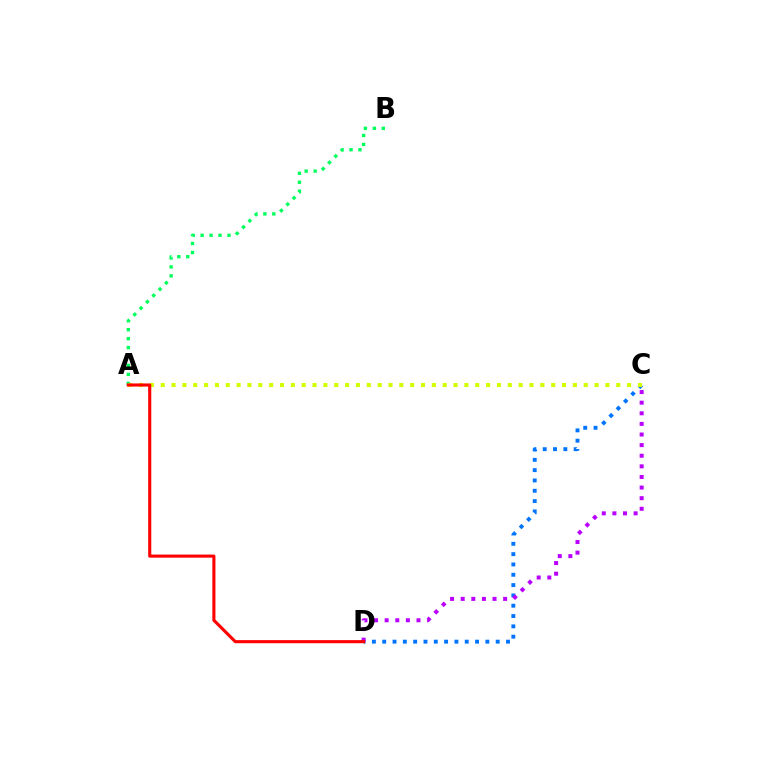{('C', 'D'): [{'color': '#0074ff', 'line_style': 'dotted', 'thickness': 2.8}, {'color': '#b900ff', 'line_style': 'dotted', 'thickness': 2.88}], ('A', 'B'): [{'color': '#00ff5c', 'line_style': 'dotted', 'thickness': 2.43}], ('A', 'C'): [{'color': '#d1ff00', 'line_style': 'dotted', 'thickness': 2.95}], ('A', 'D'): [{'color': '#ff0000', 'line_style': 'solid', 'thickness': 2.24}]}